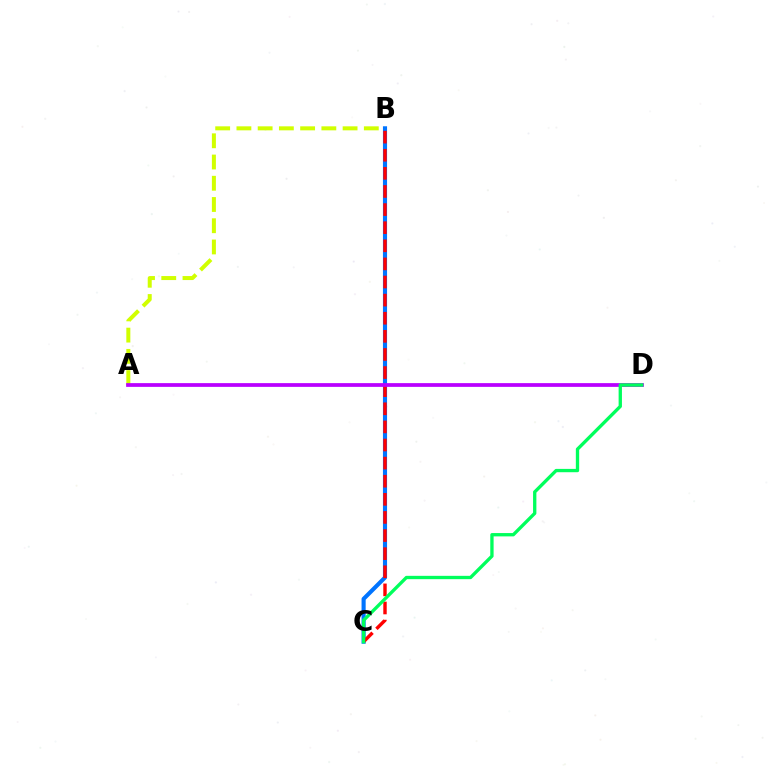{('B', 'C'): [{'color': '#0074ff', 'line_style': 'solid', 'thickness': 2.96}, {'color': '#ff0000', 'line_style': 'dashed', 'thickness': 2.46}], ('A', 'B'): [{'color': '#d1ff00', 'line_style': 'dashed', 'thickness': 2.88}], ('A', 'D'): [{'color': '#b900ff', 'line_style': 'solid', 'thickness': 2.7}], ('C', 'D'): [{'color': '#00ff5c', 'line_style': 'solid', 'thickness': 2.39}]}